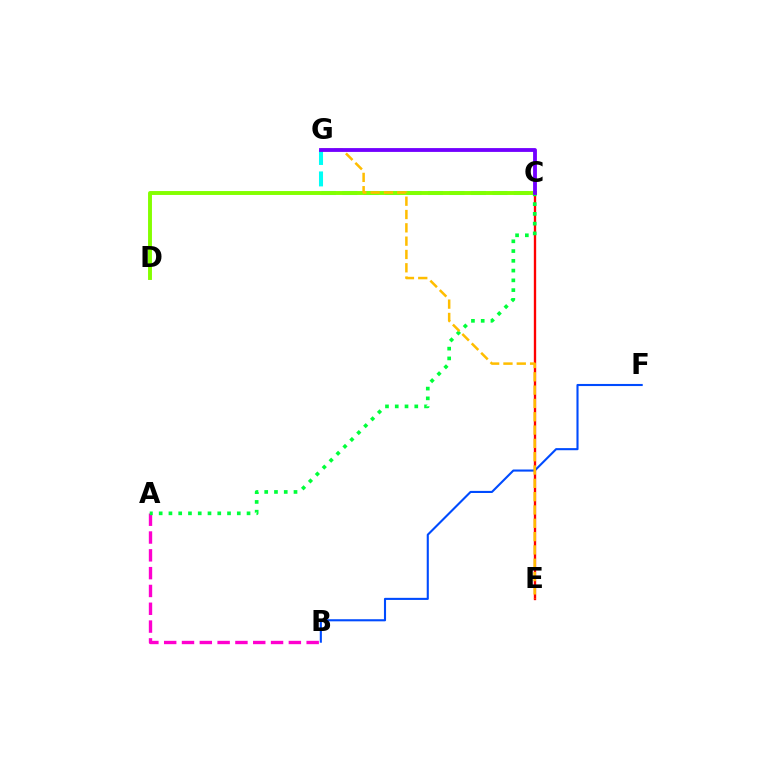{('B', 'F'): [{'color': '#004bff', 'line_style': 'solid', 'thickness': 1.51}], ('A', 'B'): [{'color': '#ff00cf', 'line_style': 'dashed', 'thickness': 2.42}], ('C', 'G'): [{'color': '#00fff6', 'line_style': 'dashed', 'thickness': 2.91}, {'color': '#7200ff', 'line_style': 'solid', 'thickness': 2.76}], ('C', 'E'): [{'color': '#ff0000', 'line_style': 'solid', 'thickness': 1.69}], ('A', 'C'): [{'color': '#00ff39', 'line_style': 'dotted', 'thickness': 2.65}], ('C', 'D'): [{'color': '#84ff00', 'line_style': 'solid', 'thickness': 2.81}], ('E', 'G'): [{'color': '#ffbd00', 'line_style': 'dashed', 'thickness': 1.81}]}